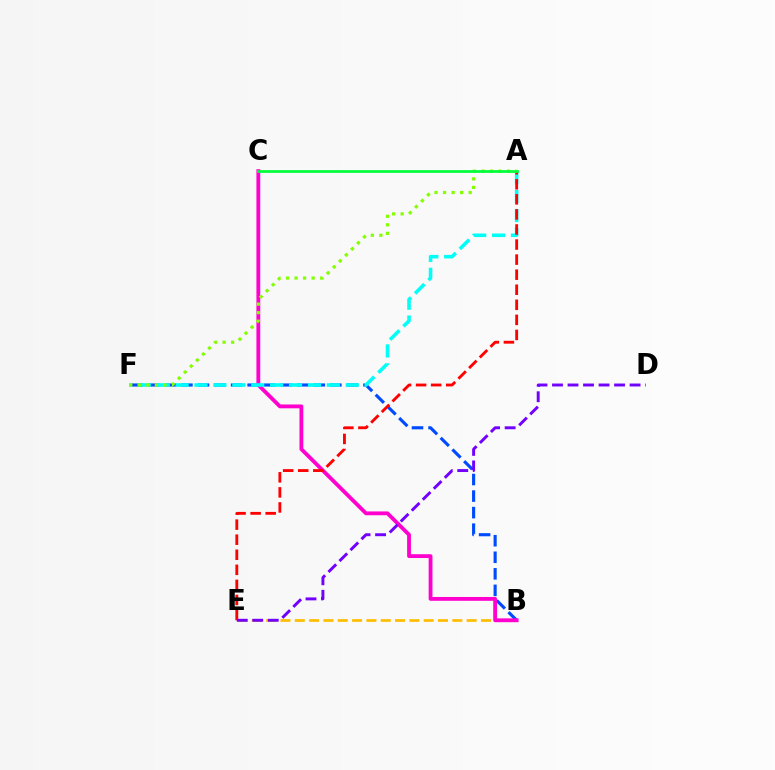{('B', 'E'): [{'color': '#ffbd00', 'line_style': 'dashed', 'thickness': 1.95}], ('B', 'F'): [{'color': '#004bff', 'line_style': 'dashed', 'thickness': 2.25}], ('B', 'C'): [{'color': '#ff00cf', 'line_style': 'solid', 'thickness': 2.75}], ('A', 'F'): [{'color': '#00fff6', 'line_style': 'dashed', 'thickness': 2.57}, {'color': '#84ff00', 'line_style': 'dotted', 'thickness': 2.32}], ('A', 'E'): [{'color': '#ff0000', 'line_style': 'dashed', 'thickness': 2.05}], ('D', 'E'): [{'color': '#7200ff', 'line_style': 'dashed', 'thickness': 2.11}], ('A', 'C'): [{'color': '#00ff39', 'line_style': 'solid', 'thickness': 1.96}]}